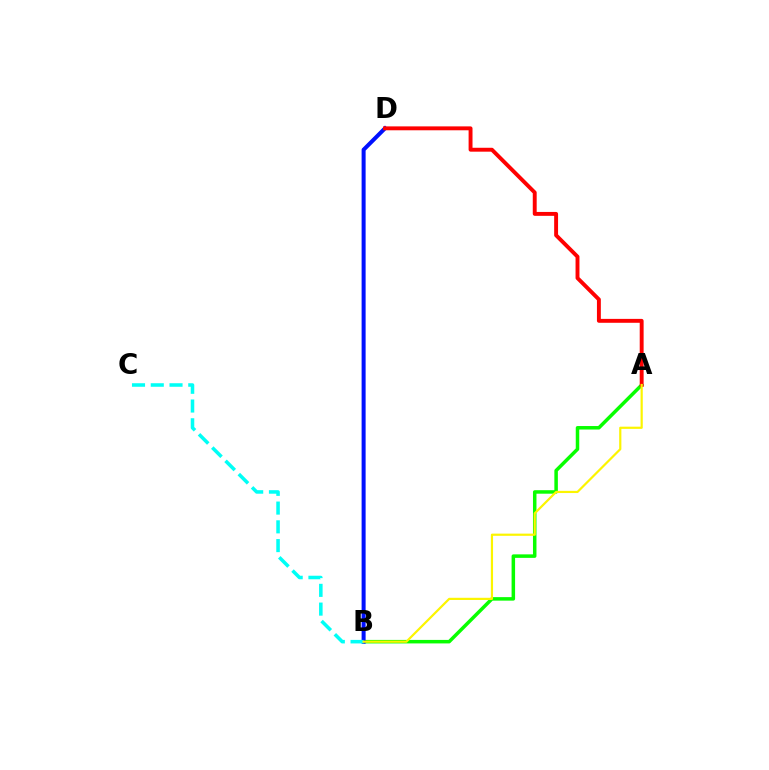{('A', 'B'): [{'color': '#08ff00', 'line_style': 'solid', 'thickness': 2.52}, {'color': '#fcf500', 'line_style': 'solid', 'thickness': 1.58}], ('B', 'D'): [{'color': '#ee00ff', 'line_style': 'dotted', 'thickness': 1.95}, {'color': '#0010ff', 'line_style': 'solid', 'thickness': 2.89}], ('B', 'C'): [{'color': '#00fff6', 'line_style': 'dashed', 'thickness': 2.55}], ('A', 'D'): [{'color': '#ff0000', 'line_style': 'solid', 'thickness': 2.81}]}